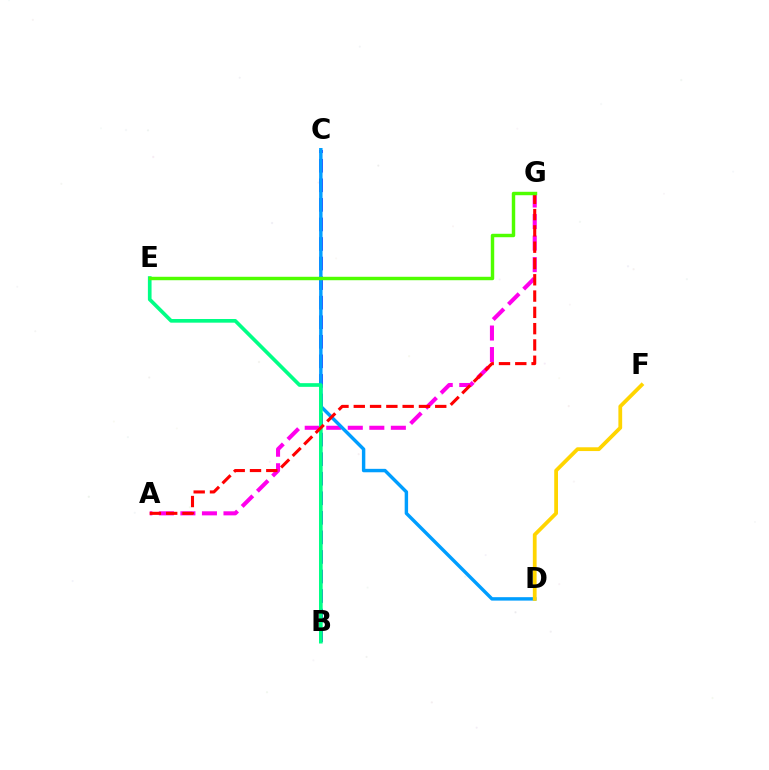{('B', 'C'): [{'color': '#3700ff', 'line_style': 'dashed', 'thickness': 2.66}], ('A', 'G'): [{'color': '#ff00ed', 'line_style': 'dashed', 'thickness': 2.93}, {'color': '#ff0000', 'line_style': 'dashed', 'thickness': 2.21}], ('C', 'D'): [{'color': '#009eff', 'line_style': 'solid', 'thickness': 2.47}], ('B', 'E'): [{'color': '#00ff86', 'line_style': 'solid', 'thickness': 2.64}], ('E', 'G'): [{'color': '#4fff00', 'line_style': 'solid', 'thickness': 2.48}], ('D', 'F'): [{'color': '#ffd500', 'line_style': 'solid', 'thickness': 2.72}]}